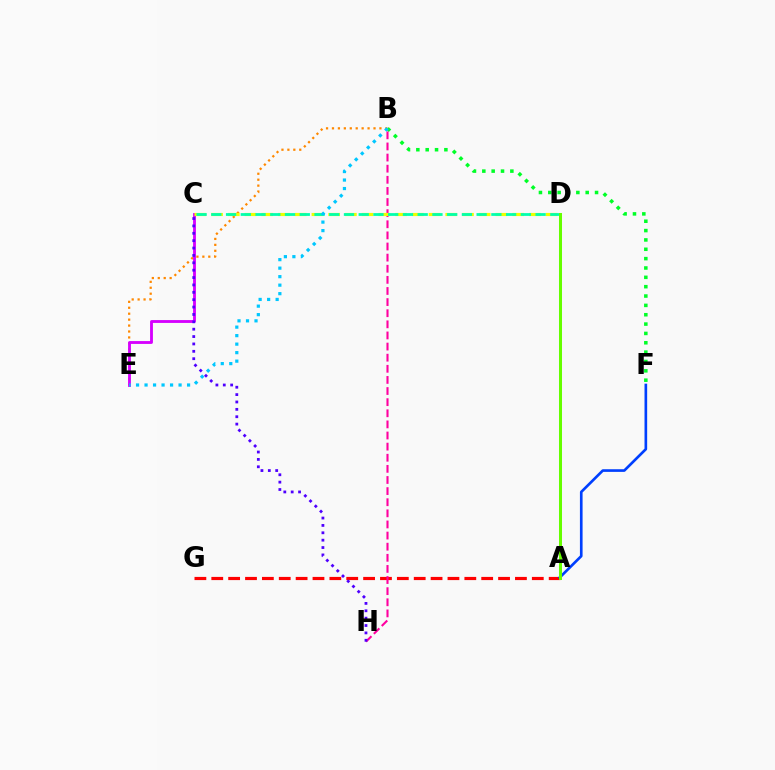{('B', 'F'): [{'color': '#00ff27', 'line_style': 'dotted', 'thickness': 2.54}], ('B', 'E'): [{'color': '#ff8800', 'line_style': 'dotted', 'thickness': 1.61}, {'color': '#00c7ff', 'line_style': 'dotted', 'thickness': 2.31}], ('A', 'G'): [{'color': '#ff0000', 'line_style': 'dashed', 'thickness': 2.29}], ('A', 'F'): [{'color': '#003fff', 'line_style': 'solid', 'thickness': 1.91}], ('B', 'H'): [{'color': '#ff00a0', 'line_style': 'dashed', 'thickness': 1.51}], ('C', 'E'): [{'color': '#d600ff', 'line_style': 'solid', 'thickness': 2.05}], ('C', 'D'): [{'color': '#eeff00', 'line_style': 'dashed', 'thickness': 2.27}, {'color': '#00ffaf', 'line_style': 'dashed', 'thickness': 2.0}], ('C', 'H'): [{'color': '#4f00ff', 'line_style': 'dotted', 'thickness': 2.0}], ('A', 'D'): [{'color': '#66ff00', 'line_style': 'solid', 'thickness': 2.17}]}